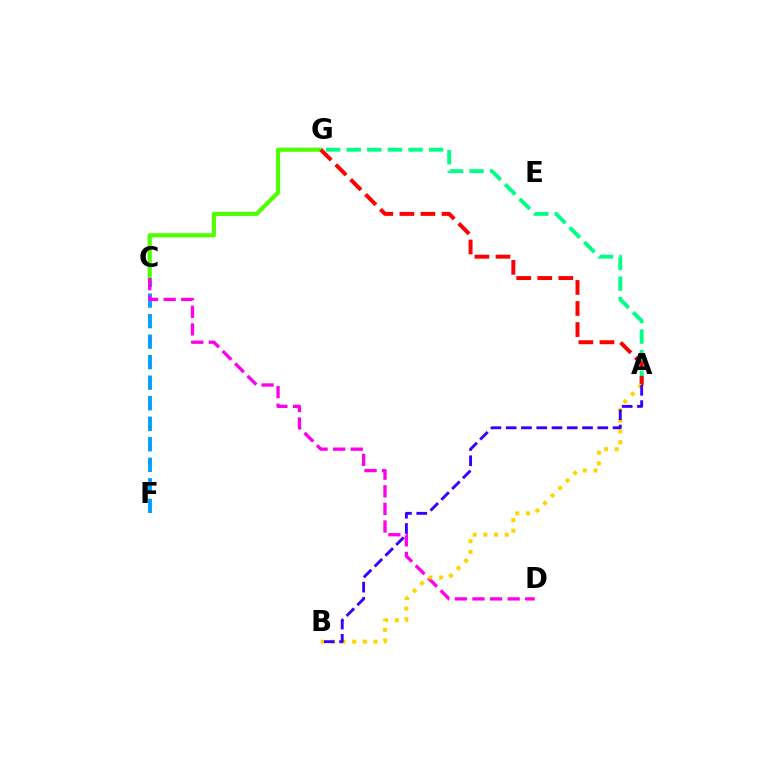{('A', 'G'): [{'color': '#00ff86', 'line_style': 'dashed', 'thickness': 2.8}, {'color': '#ff0000', 'line_style': 'dashed', 'thickness': 2.86}], ('C', 'F'): [{'color': '#009eff', 'line_style': 'dashed', 'thickness': 2.79}], ('C', 'G'): [{'color': '#4fff00', 'line_style': 'solid', 'thickness': 2.98}], ('C', 'D'): [{'color': '#ff00ed', 'line_style': 'dashed', 'thickness': 2.39}], ('A', 'B'): [{'color': '#ffd500', 'line_style': 'dotted', 'thickness': 2.9}, {'color': '#3700ff', 'line_style': 'dashed', 'thickness': 2.07}]}